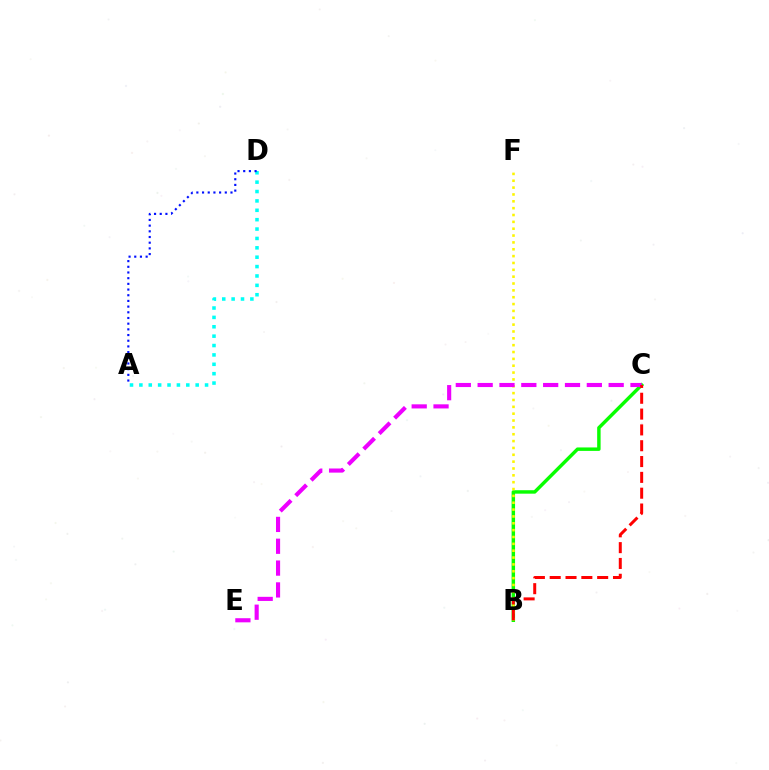{('B', 'C'): [{'color': '#08ff00', 'line_style': 'solid', 'thickness': 2.48}, {'color': '#ff0000', 'line_style': 'dashed', 'thickness': 2.15}], ('A', 'D'): [{'color': '#00fff6', 'line_style': 'dotted', 'thickness': 2.55}, {'color': '#0010ff', 'line_style': 'dotted', 'thickness': 1.55}], ('B', 'F'): [{'color': '#fcf500', 'line_style': 'dotted', 'thickness': 1.86}], ('C', 'E'): [{'color': '#ee00ff', 'line_style': 'dashed', 'thickness': 2.97}]}